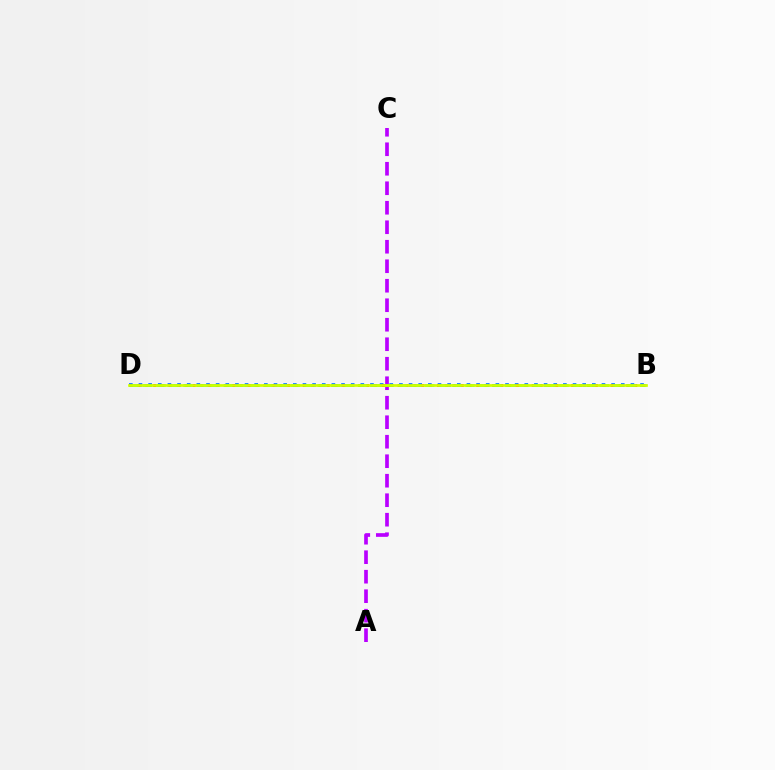{('A', 'C'): [{'color': '#b900ff', 'line_style': 'dashed', 'thickness': 2.65}], ('B', 'D'): [{'color': '#0074ff', 'line_style': 'dotted', 'thickness': 2.62}, {'color': '#ff0000', 'line_style': 'dotted', 'thickness': 2.14}, {'color': '#00ff5c', 'line_style': 'dashed', 'thickness': 1.82}, {'color': '#d1ff00', 'line_style': 'solid', 'thickness': 1.95}]}